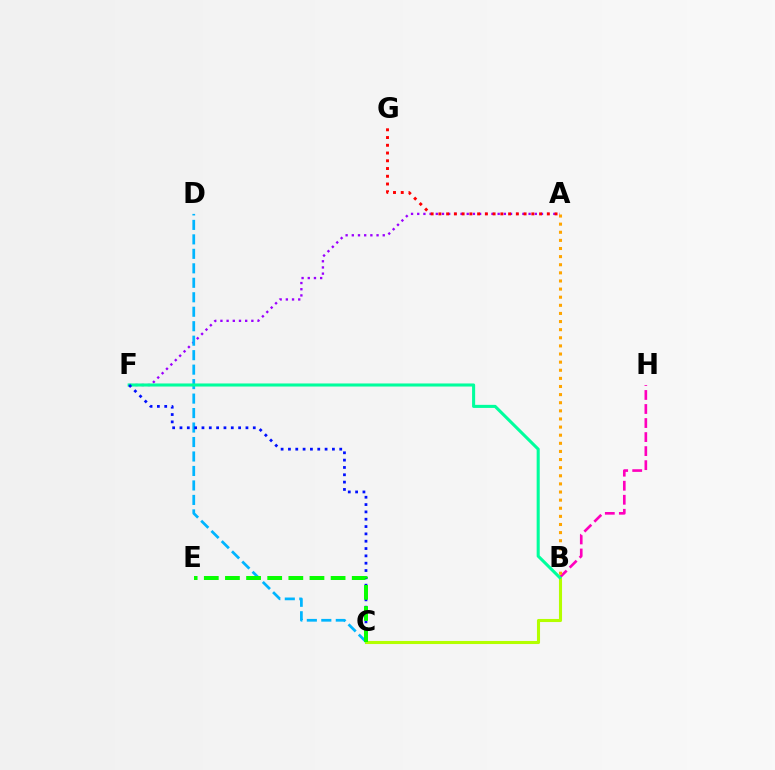{('A', 'F'): [{'color': '#9b00ff', 'line_style': 'dotted', 'thickness': 1.68}], ('B', 'H'): [{'color': '#ff00bd', 'line_style': 'dashed', 'thickness': 1.91}], ('B', 'C'): [{'color': '#b3ff00', 'line_style': 'solid', 'thickness': 2.22}], ('C', 'D'): [{'color': '#00b5ff', 'line_style': 'dashed', 'thickness': 1.97}], ('B', 'F'): [{'color': '#00ff9d', 'line_style': 'solid', 'thickness': 2.21}], ('A', 'G'): [{'color': '#ff0000', 'line_style': 'dotted', 'thickness': 2.1}], ('A', 'B'): [{'color': '#ffa500', 'line_style': 'dotted', 'thickness': 2.21}], ('C', 'F'): [{'color': '#0010ff', 'line_style': 'dotted', 'thickness': 1.99}], ('C', 'E'): [{'color': '#08ff00', 'line_style': 'dashed', 'thickness': 2.87}]}